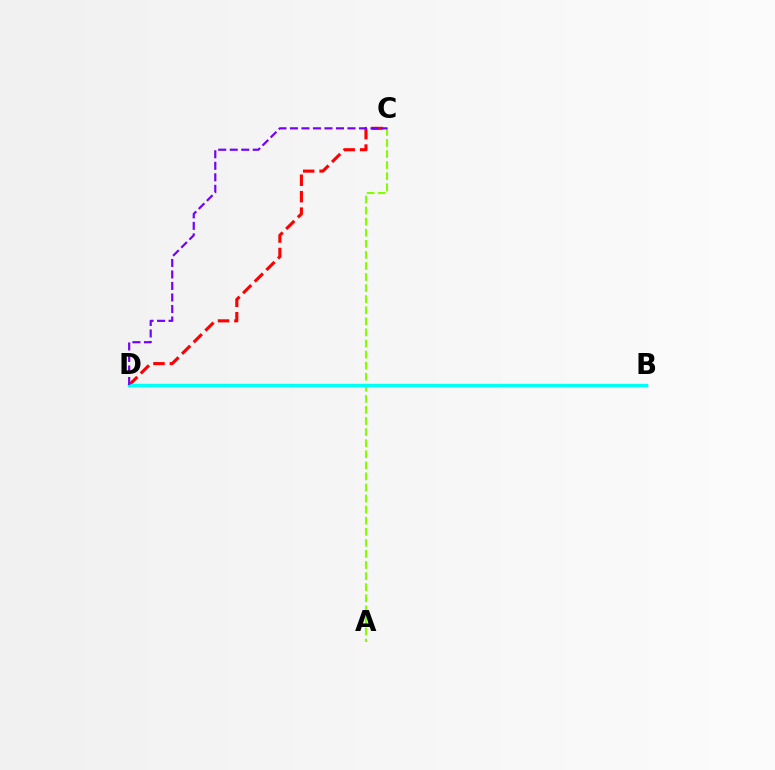{('C', 'D'): [{'color': '#ff0000', 'line_style': 'dashed', 'thickness': 2.23}, {'color': '#7200ff', 'line_style': 'dashed', 'thickness': 1.56}], ('A', 'C'): [{'color': '#84ff00', 'line_style': 'dashed', 'thickness': 1.5}], ('B', 'D'): [{'color': '#00fff6', 'line_style': 'solid', 'thickness': 2.48}]}